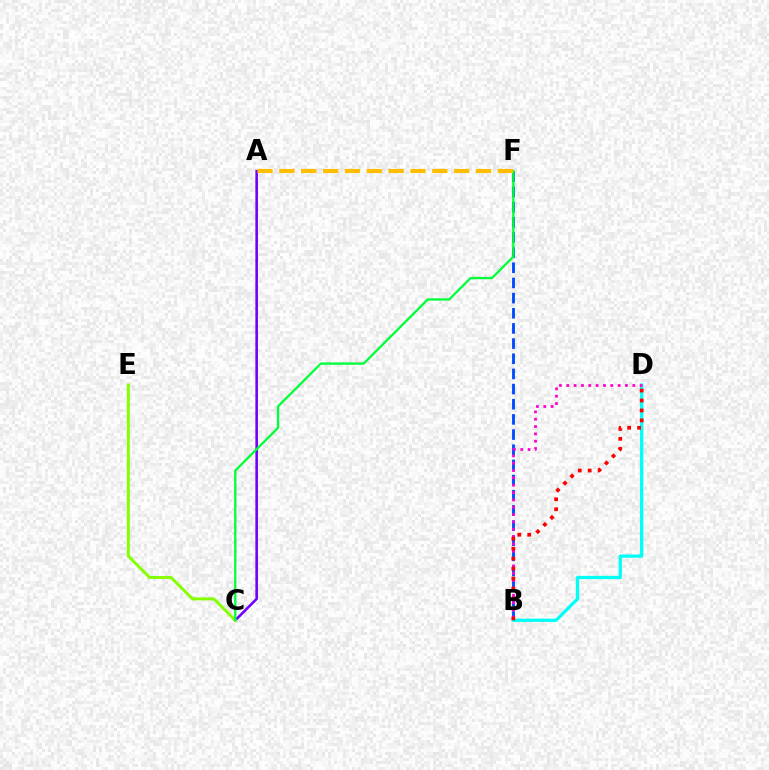{('A', 'C'): [{'color': '#7200ff', 'line_style': 'solid', 'thickness': 1.88}], ('C', 'E'): [{'color': '#84ff00', 'line_style': 'solid', 'thickness': 2.11}], ('B', 'F'): [{'color': '#004bff', 'line_style': 'dashed', 'thickness': 2.06}], ('B', 'D'): [{'color': '#00fff6', 'line_style': 'solid', 'thickness': 2.36}, {'color': '#ff00cf', 'line_style': 'dotted', 'thickness': 1.99}, {'color': '#ff0000', 'line_style': 'dotted', 'thickness': 2.71}], ('C', 'F'): [{'color': '#00ff39', 'line_style': 'solid', 'thickness': 1.65}], ('A', 'F'): [{'color': '#ffbd00', 'line_style': 'dashed', 'thickness': 2.97}]}